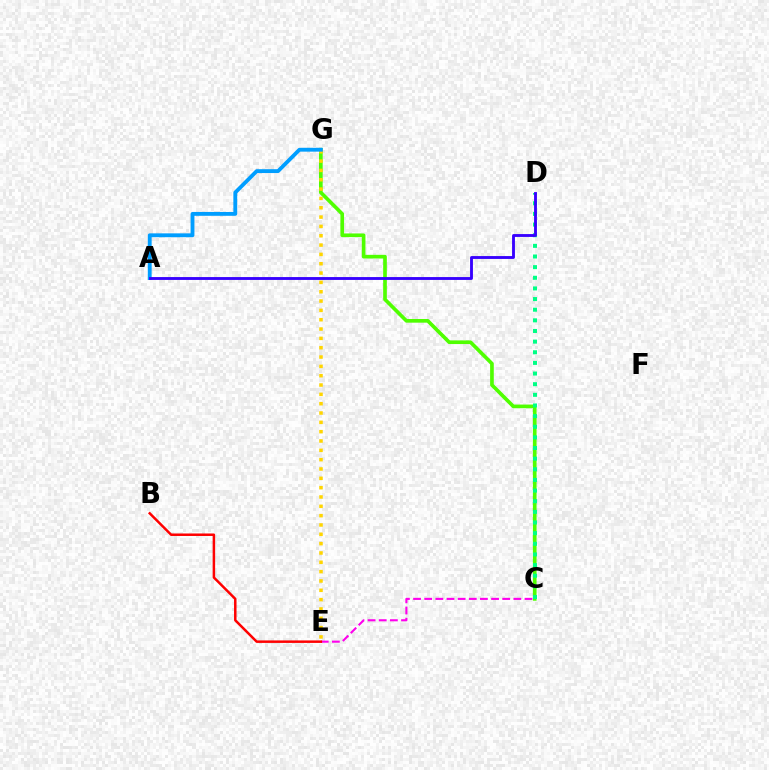{('C', 'E'): [{'color': '#ff00ed', 'line_style': 'dashed', 'thickness': 1.51}], ('C', 'G'): [{'color': '#4fff00', 'line_style': 'solid', 'thickness': 2.64}], ('E', 'G'): [{'color': '#ffd500', 'line_style': 'dotted', 'thickness': 2.54}], ('A', 'G'): [{'color': '#009eff', 'line_style': 'solid', 'thickness': 2.77}], ('B', 'E'): [{'color': '#ff0000', 'line_style': 'solid', 'thickness': 1.79}], ('C', 'D'): [{'color': '#00ff86', 'line_style': 'dotted', 'thickness': 2.89}], ('A', 'D'): [{'color': '#3700ff', 'line_style': 'solid', 'thickness': 2.06}]}